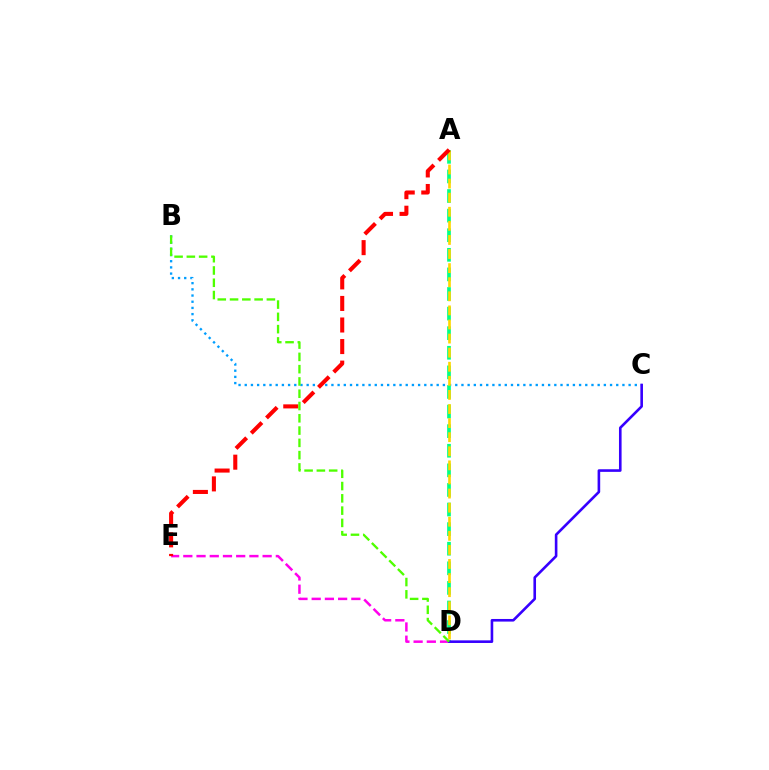{('D', 'E'): [{'color': '#ff00ed', 'line_style': 'dashed', 'thickness': 1.8}], ('B', 'C'): [{'color': '#009eff', 'line_style': 'dotted', 'thickness': 1.68}], ('A', 'D'): [{'color': '#00ff86', 'line_style': 'dashed', 'thickness': 2.66}, {'color': '#ffd500', 'line_style': 'dashed', 'thickness': 1.91}], ('C', 'D'): [{'color': '#3700ff', 'line_style': 'solid', 'thickness': 1.88}], ('A', 'E'): [{'color': '#ff0000', 'line_style': 'dashed', 'thickness': 2.93}], ('B', 'D'): [{'color': '#4fff00', 'line_style': 'dashed', 'thickness': 1.67}]}